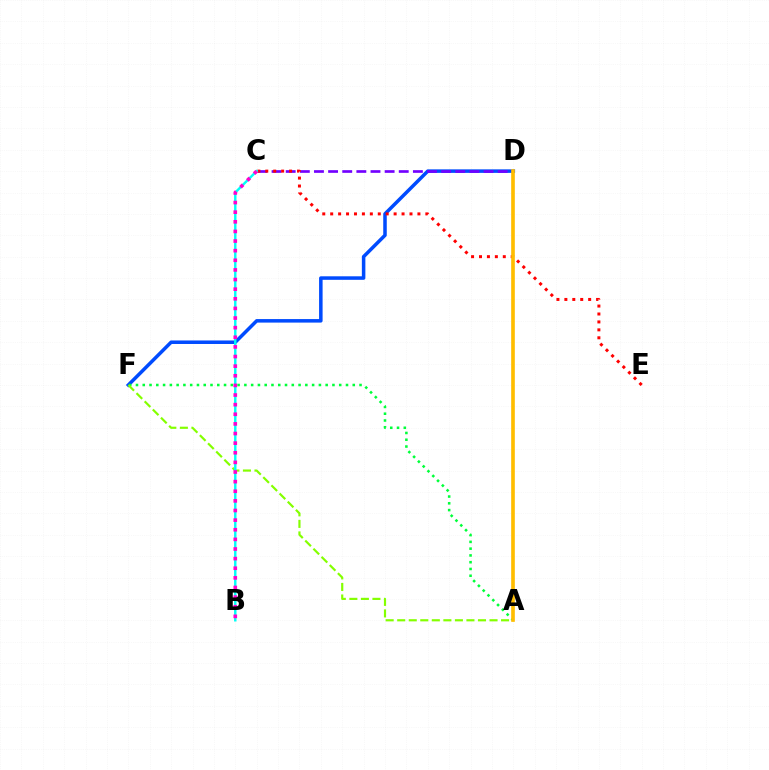{('D', 'F'): [{'color': '#004bff', 'line_style': 'solid', 'thickness': 2.53}], ('C', 'D'): [{'color': '#7200ff', 'line_style': 'dashed', 'thickness': 1.92}], ('C', 'E'): [{'color': '#ff0000', 'line_style': 'dotted', 'thickness': 2.15}], ('A', 'F'): [{'color': '#00ff39', 'line_style': 'dotted', 'thickness': 1.84}, {'color': '#84ff00', 'line_style': 'dashed', 'thickness': 1.57}], ('B', 'C'): [{'color': '#00fff6', 'line_style': 'solid', 'thickness': 1.75}, {'color': '#ff00cf', 'line_style': 'dotted', 'thickness': 2.61}], ('A', 'D'): [{'color': '#ffbd00', 'line_style': 'solid', 'thickness': 2.63}]}